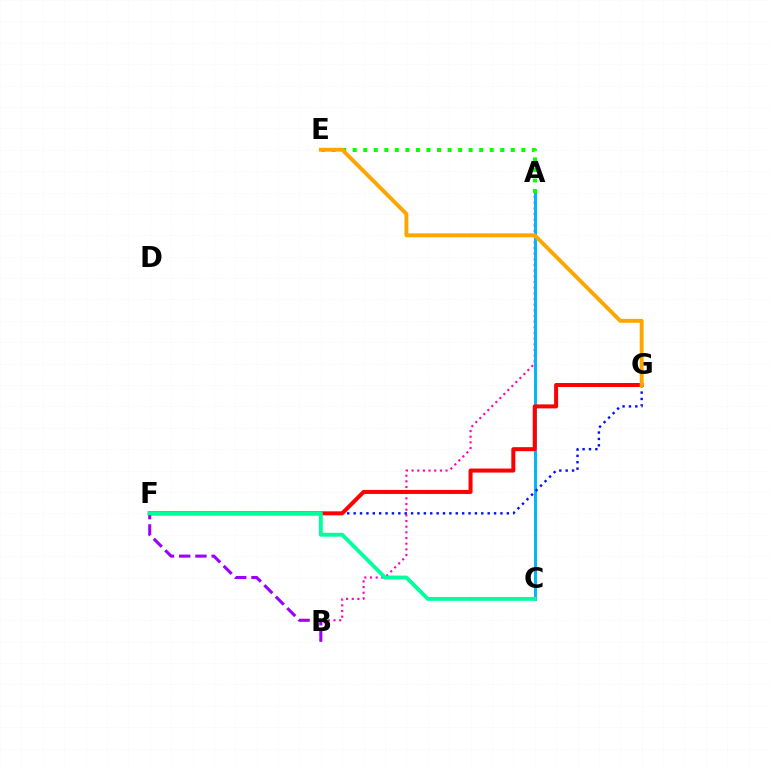{('A', 'C'): [{'color': '#b3ff00', 'line_style': 'solid', 'thickness': 2.14}, {'color': '#00b5ff', 'line_style': 'solid', 'thickness': 2.1}], ('A', 'B'): [{'color': '#ff00bd', 'line_style': 'dotted', 'thickness': 1.54}], ('B', 'F'): [{'color': '#9b00ff', 'line_style': 'dashed', 'thickness': 2.2}], ('F', 'G'): [{'color': '#0010ff', 'line_style': 'dotted', 'thickness': 1.73}, {'color': '#ff0000', 'line_style': 'solid', 'thickness': 2.88}], ('A', 'E'): [{'color': '#08ff00', 'line_style': 'dotted', 'thickness': 2.86}], ('E', 'G'): [{'color': '#ffa500', 'line_style': 'solid', 'thickness': 2.8}], ('C', 'F'): [{'color': '#00ff9d', 'line_style': 'solid', 'thickness': 2.79}]}